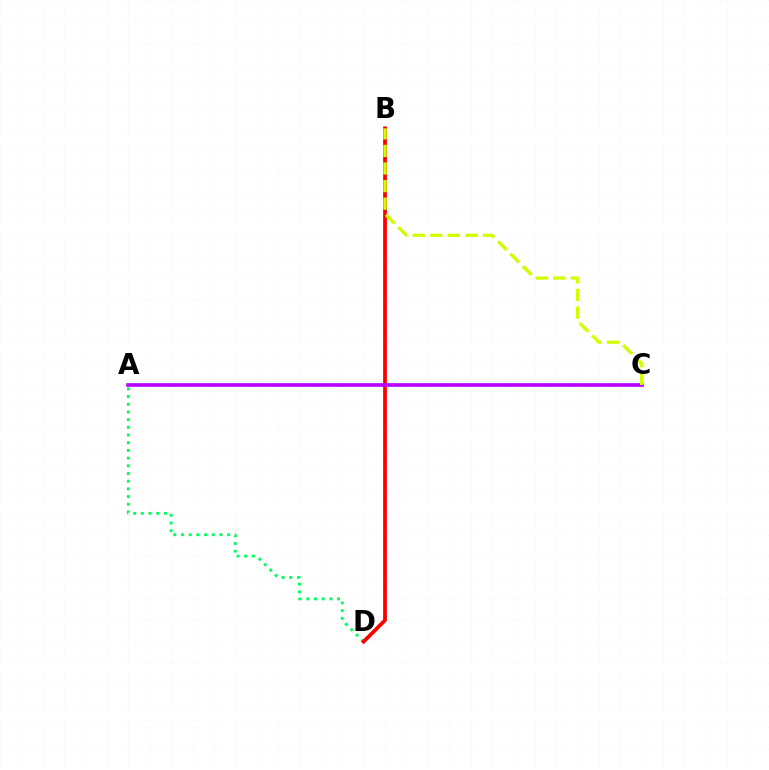{('A', 'C'): [{'color': '#0074ff', 'line_style': 'dashed', 'thickness': 1.76}, {'color': '#b900ff', 'line_style': 'solid', 'thickness': 2.59}], ('A', 'D'): [{'color': '#00ff5c', 'line_style': 'dotted', 'thickness': 2.09}], ('B', 'D'): [{'color': '#ff0000', 'line_style': 'solid', 'thickness': 2.7}], ('B', 'C'): [{'color': '#d1ff00', 'line_style': 'dashed', 'thickness': 2.39}]}